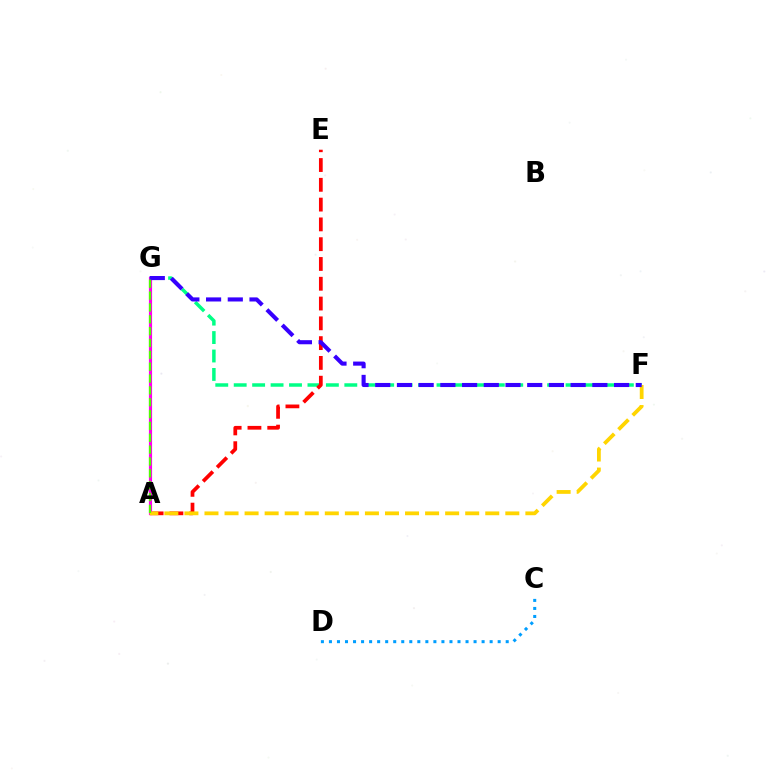{('F', 'G'): [{'color': '#00ff86', 'line_style': 'dashed', 'thickness': 2.5}, {'color': '#3700ff', 'line_style': 'dashed', 'thickness': 2.95}], ('A', 'E'): [{'color': '#ff0000', 'line_style': 'dashed', 'thickness': 2.69}], ('A', 'G'): [{'color': '#ff00ed', 'line_style': 'solid', 'thickness': 2.28}, {'color': '#4fff00', 'line_style': 'dashed', 'thickness': 1.61}], ('A', 'F'): [{'color': '#ffd500', 'line_style': 'dashed', 'thickness': 2.72}], ('C', 'D'): [{'color': '#009eff', 'line_style': 'dotted', 'thickness': 2.18}]}